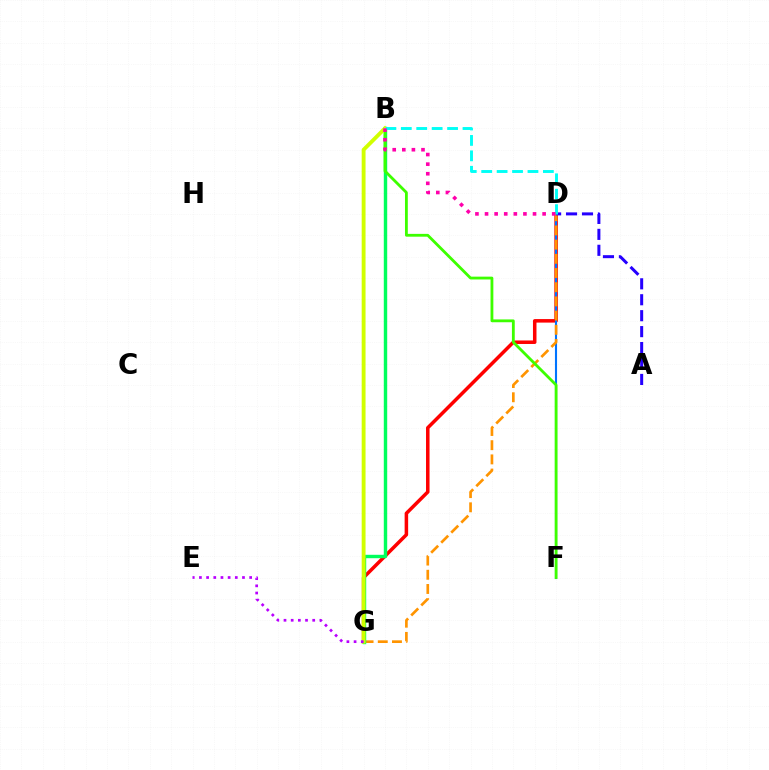{('D', 'G'): [{'color': '#ff0000', 'line_style': 'solid', 'thickness': 2.53}, {'color': '#ff9400', 'line_style': 'dashed', 'thickness': 1.93}], ('D', 'F'): [{'color': '#0074ff', 'line_style': 'solid', 'thickness': 1.52}], ('B', 'G'): [{'color': '#00ff5c', 'line_style': 'solid', 'thickness': 2.46}, {'color': '#d1ff00', 'line_style': 'solid', 'thickness': 2.78}], ('B', 'F'): [{'color': '#3dff00', 'line_style': 'solid', 'thickness': 2.03}], ('A', 'D'): [{'color': '#2500ff', 'line_style': 'dashed', 'thickness': 2.17}], ('E', 'G'): [{'color': '#b900ff', 'line_style': 'dotted', 'thickness': 1.95}], ('B', 'D'): [{'color': '#00fff6', 'line_style': 'dashed', 'thickness': 2.1}, {'color': '#ff00ac', 'line_style': 'dotted', 'thickness': 2.61}]}